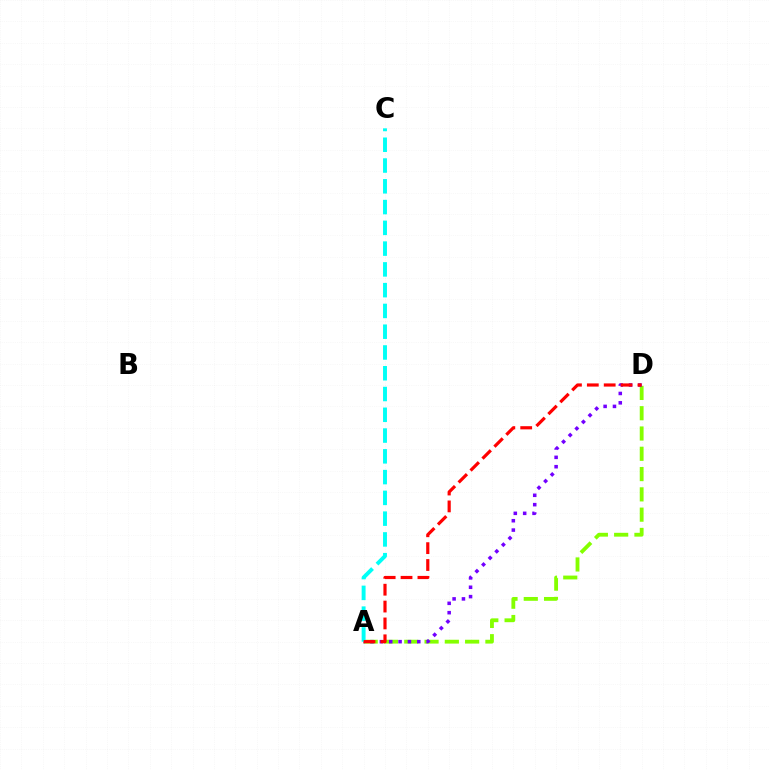{('A', 'D'): [{'color': '#84ff00', 'line_style': 'dashed', 'thickness': 2.76}, {'color': '#7200ff', 'line_style': 'dotted', 'thickness': 2.54}, {'color': '#ff0000', 'line_style': 'dashed', 'thickness': 2.29}], ('A', 'C'): [{'color': '#00fff6', 'line_style': 'dashed', 'thickness': 2.82}]}